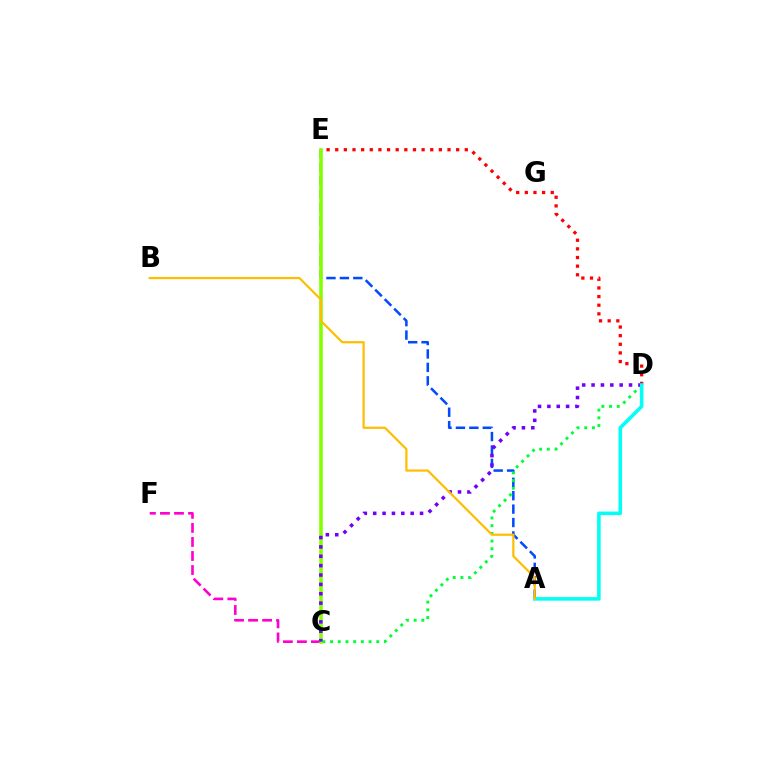{('A', 'E'): [{'color': '#004bff', 'line_style': 'dashed', 'thickness': 1.82}], ('C', 'D'): [{'color': '#00ff39', 'line_style': 'dotted', 'thickness': 2.09}, {'color': '#7200ff', 'line_style': 'dotted', 'thickness': 2.54}], ('C', 'F'): [{'color': '#ff00cf', 'line_style': 'dashed', 'thickness': 1.91}], ('D', 'E'): [{'color': '#ff0000', 'line_style': 'dotted', 'thickness': 2.35}], ('C', 'E'): [{'color': '#84ff00', 'line_style': 'solid', 'thickness': 2.61}], ('A', 'D'): [{'color': '#00fff6', 'line_style': 'solid', 'thickness': 2.56}], ('A', 'B'): [{'color': '#ffbd00', 'line_style': 'solid', 'thickness': 1.58}]}